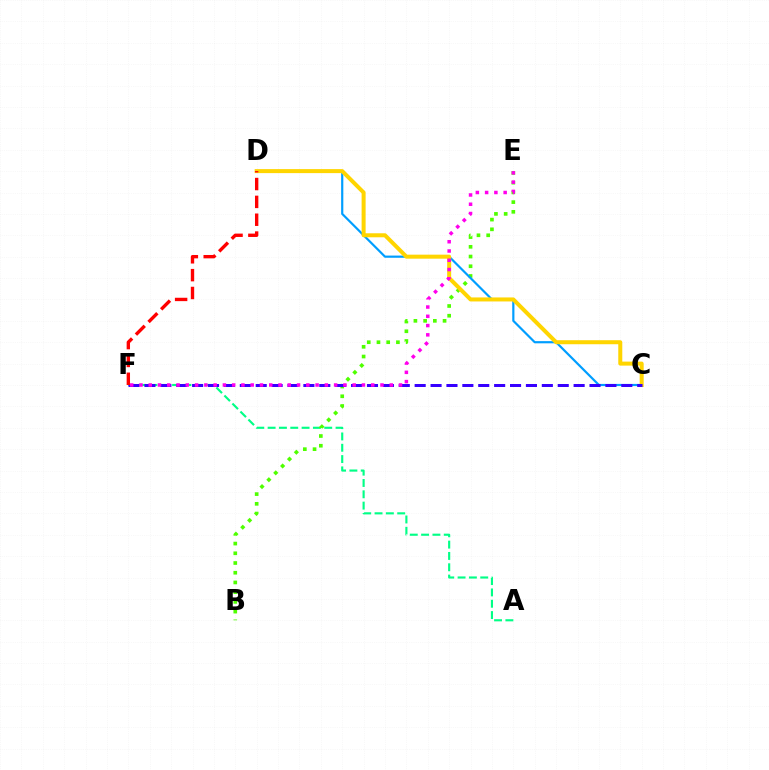{('A', 'F'): [{'color': '#00ff86', 'line_style': 'dashed', 'thickness': 1.54}], ('B', 'E'): [{'color': '#4fff00', 'line_style': 'dotted', 'thickness': 2.64}], ('C', 'D'): [{'color': '#009eff', 'line_style': 'solid', 'thickness': 1.57}, {'color': '#ffd500', 'line_style': 'solid', 'thickness': 2.89}], ('C', 'F'): [{'color': '#3700ff', 'line_style': 'dashed', 'thickness': 2.16}], ('E', 'F'): [{'color': '#ff00ed', 'line_style': 'dotted', 'thickness': 2.52}], ('D', 'F'): [{'color': '#ff0000', 'line_style': 'dashed', 'thickness': 2.42}]}